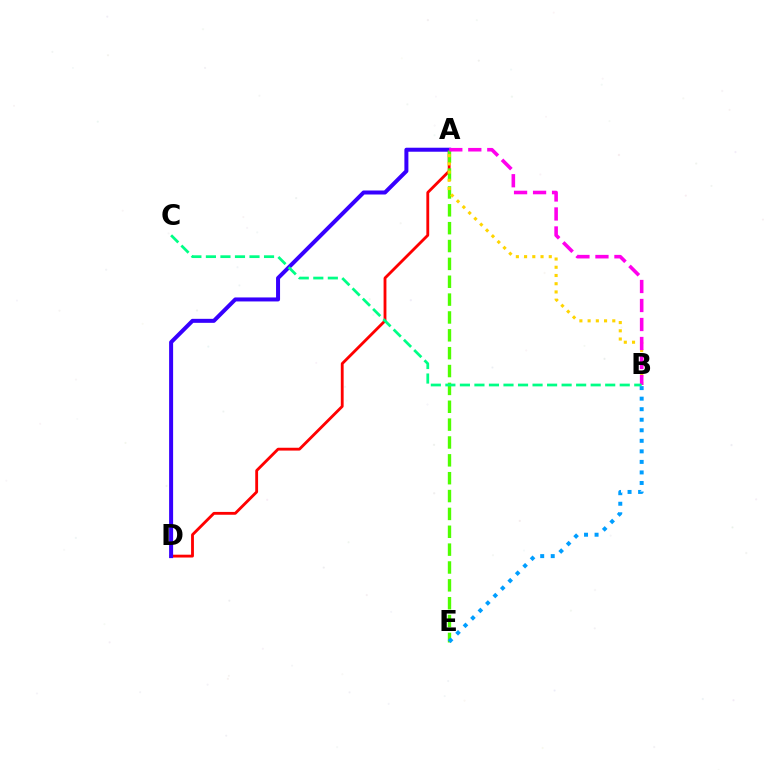{('A', 'D'): [{'color': '#ff0000', 'line_style': 'solid', 'thickness': 2.04}, {'color': '#3700ff', 'line_style': 'solid', 'thickness': 2.88}], ('A', 'E'): [{'color': '#4fff00', 'line_style': 'dashed', 'thickness': 2.43}], ('A', 'B'): [{'color': '#ffd500', 'line_style': 'dotted', 'thickness': 2.24}, {'color': '#ff00ed', 'line_style': 'dashed', 'thickness': 2.58}], ('B', 'C'): [{'color': '#00ff86', 'line_style': 'dashed', 'thickness': 1.97}], ('B', 'E'): [{'color': '#009eff', 'line_style': 'dotted', 'thickness': 2.86}]}